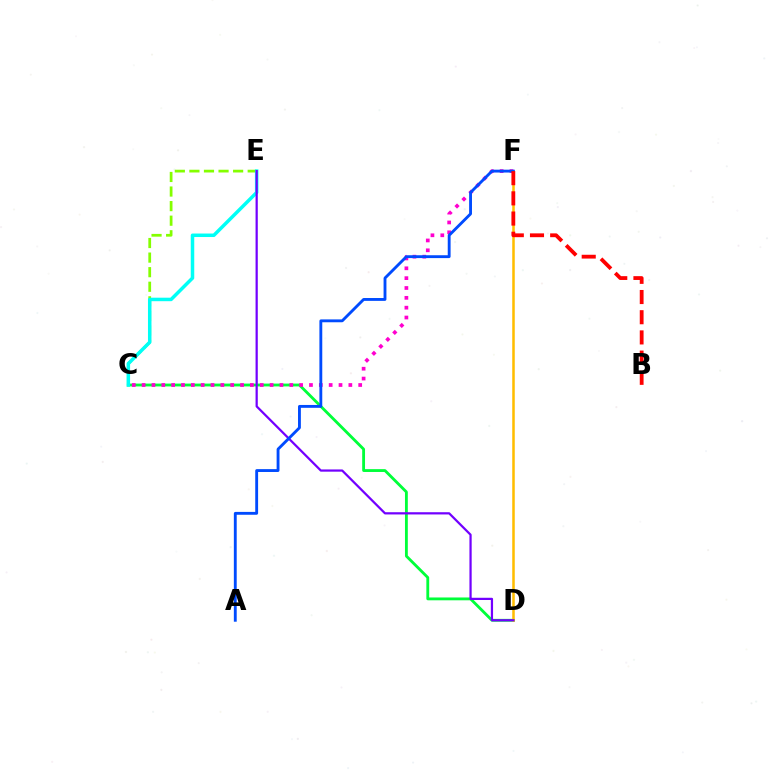{('C', 'E'): [{'color': '#84ff00', 'line_style': 'dashed', 'thickness': 1.98}, {'color': '#00fff6', 'line_style': 'solid', 'thickness': 2.52}], ('C', 'D'): [{'color': '#00ff39', 'line_style': 'solid', 'thickness': 2.04}], ('C', 'F'): [{'color': '#ff00cf', 'line_style': 'dotted', 'thickness': 2.67}], ('D', 'F'): [{'color': '#ffbd00', 'line_style': 'solid', 'thickness': 1.82}], ('D', 'E'): [{'color': '#7200ff', 'line_style': 'solid', 'thickness': 1.6}], ('A', 'F'): [{'color': '#004bff', 'line_style': 'solid', 'thickness': 2.06}], ('B', 'F'): [{'color': '#ff0000', 'line_style': 'dashed', 'thickness': 2.74}]}